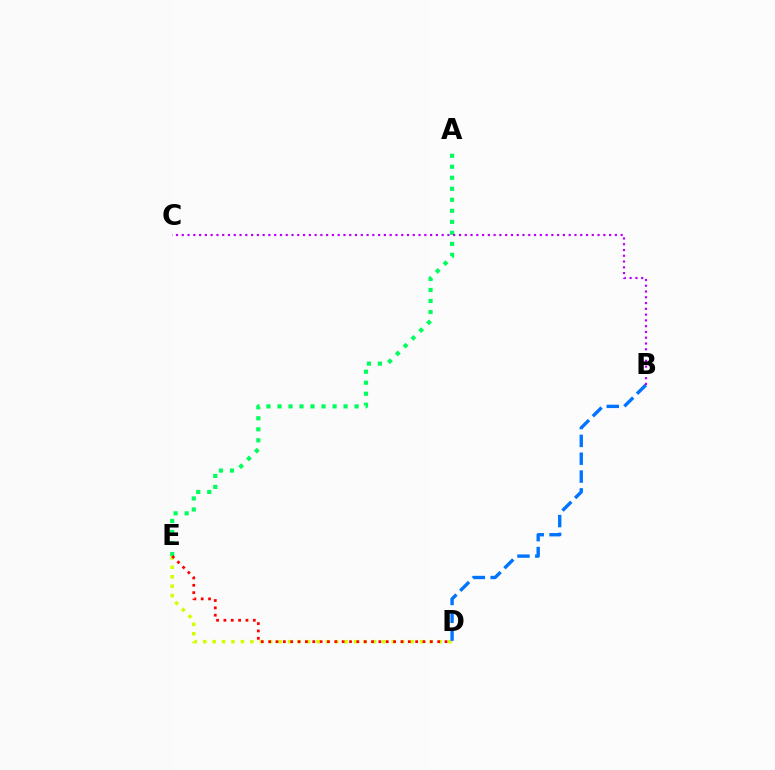{('D', 'E'): [{'color': '#d1ff00', 'line_style': 'dotted', 'thickness': 2.56}, {'color': '#ff0000', 'line_style': 'dotted', 'thickness': 2.0}], ('B', 'D'): [{'color': '#0074ff', 'line_style': 'dashed', 'thickness': 2.42}], ('A', 'E'): [{'color': '#00ff5c', 'line_style': 'dotted', 'thickness': 2.99}], ('B', 'C'): [{'color': '#b900ff', 'line_style': 'dotted', 'thickness': 1.57}]}